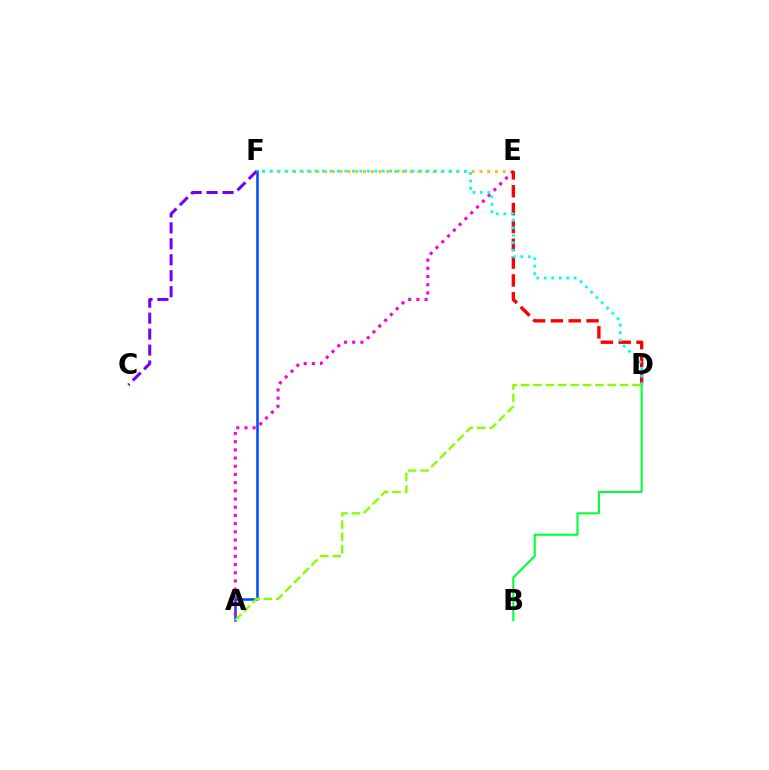{('B', 'D'): [{'color': '#00ff39', 'line_style': 'solid', 'thickness': 1.5}], ('A', 'F'): [{'color': '#004bff', 'line_style': 'solid', 'thickness': 1.83}], ('E', 'F'): [{'color': '#ffbd00', 'line_style': 'dotted', 'thickness': 2.11}], ('C', 'F'): [{'color': '#7200ff', 'line_style': 'dashed', 'thickness': 2.17}], ('A', 'E'): [{'color': '#ff00cf', 'line_style': 'dotted', 'thickness': 2.23}], ('D', 'E'): [{'color': '#ff0000', 'line_style': 'dashed', 'thickness': 2.42}], ('D', 'F'): [{'color': '#00fff6', 'line_style': 'dotted', 'thickness': 2.03}], ('A', 'D'): [{'color': '#84ff00', 'line_style': 'dashed', 'thickness': 1.68}]}